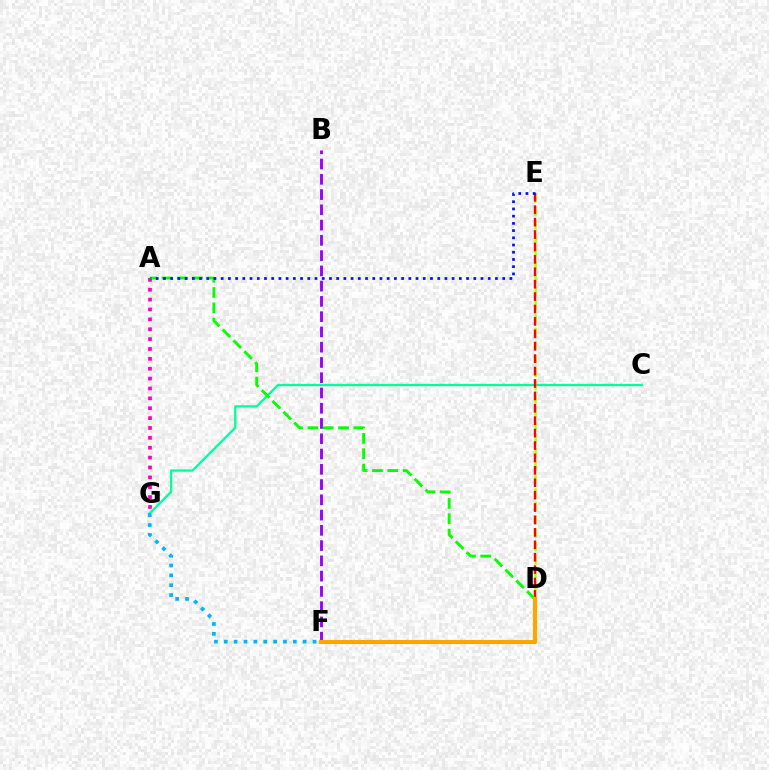{('D', 'E'): [{'color': '#b3ff00', 'line_style': 'dashed', 'thickness': 1.82}, {'color': '#ff0000', 'line_style': 'dashed', 'thickness': 1.69}], ('C', 'G'): [{'color': '#00ff9d', 'line_style': 'solid', 'thickness': 1.66}], ('B', 'F'): [{'color': '#9b00ff', 'line_style': 'dashed', 'thickness': 2.07}], ('A', 'G'): [{'color': '#ff00bd', 'line_style': 'dotted', 'thickness': 2.68}], ('A', 'D'): [{'color': '#08ff00', 'line_style': 'dashed', 'thickness': 2.08}], ('D', 'F'): [{'color': '#ffa500', 'line_style': 'solid', 'thickness': 2.98}], ('A', 'E'): [{'color': '#0010ff', 'line_style': 'dotted', 'thickness': 1.96}], ('F', 'G'): [{'color': '#00b5ff', 'line_style': 'dotted', 'thickness': 2.68}]}